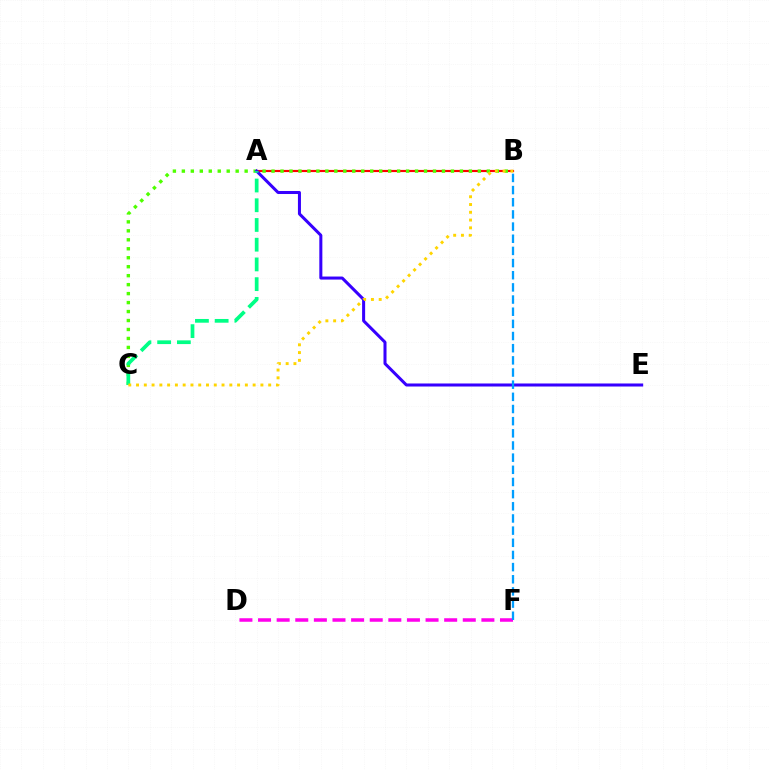{('A', 'B'): [{'color': '#ff0000', 'line_style': 'solid', 'thickness': 1.56}], ('D', 'F'): [{'color': '#ff00ed', 'line_style': 'dashed', 'thickness': 2.53}], ('B', 'C'): [{'color': '#4fff00', 'line_style': 'dotted', 'thickness': 2.44}, {'color': '#ffd500', 'line_style': 'dotted', 'thickness': 2.11}], ('A', 'E'): [{'color': '#3700ff', 'line_style': 'solid', 'thickness': 2.18}], ('A', 'C'): [{'color': '#00ff86', 'line_style': 'dashed', 'thickness': 2.68}], ('B', 'F'): [{'color': '#009eff', 'line_style': 'dashed', 'thickness': 1.65}]}